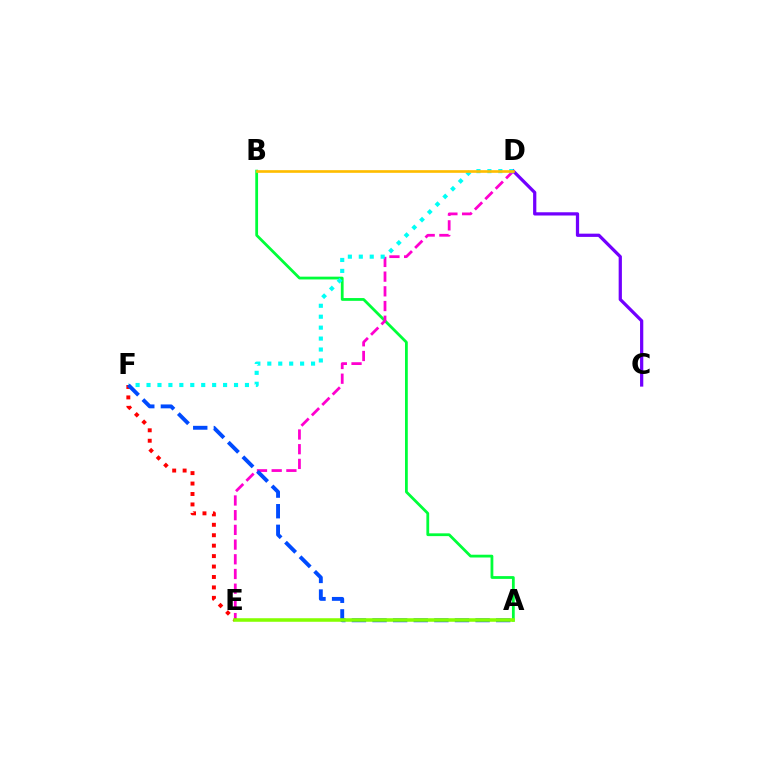{('A', 'B'): [{'color': '#00ff39', 'line_style': 'solid', 'thickness': 2.0}], ('D', 'E'): [{'color': '#ff00cf', 'line_style': 'dashed', 'thickness': 2.0}], ('C', 'D'): [{'color': '#7200ff', 'line_style': 'solid', 'thickness': 2.33}], ('D', 'F'): [{'color': '#00fff6', 'line_style': 'dotted', 'thickness': 2.97}], ('E', 'F'): [{'color': '#ff0000', 'line_style': 'dotted', 'thickness': 2.84}], ('A', 'F'): [{'color': '#004bff', 'line_style': 'dashed', 'thickness': 2.8}], ('A', 'E'): [{'color': '#84ff00', 'line_style': 'solid', 'thickness': 2.56}], ('B', 'D'): [{'color': '#ffbd00', 'line_style': 'solid', 'thickness': 1.91}]}